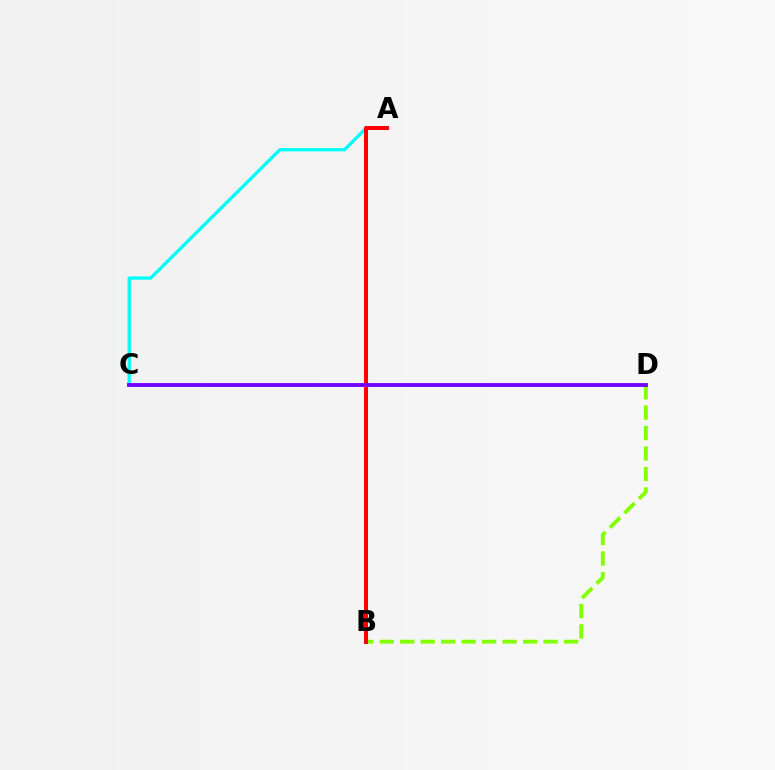{('A', 'C'): [{'color': '#00fff6', 'line_style': 'solid', 'thickness': 2.37}], ('B', 'D'): [{'color': '#84ff00', 'line_style': 'dashed', 'thickness': 2.78}], ('A', 'B'): [{'color': '#ff0000', 'line_style': 'solid', 'thickness': 2.9}], ('C', 'D'): [{'color': '#7200ff', 'line_style': 'solid', 'thickness': 2.76}]}